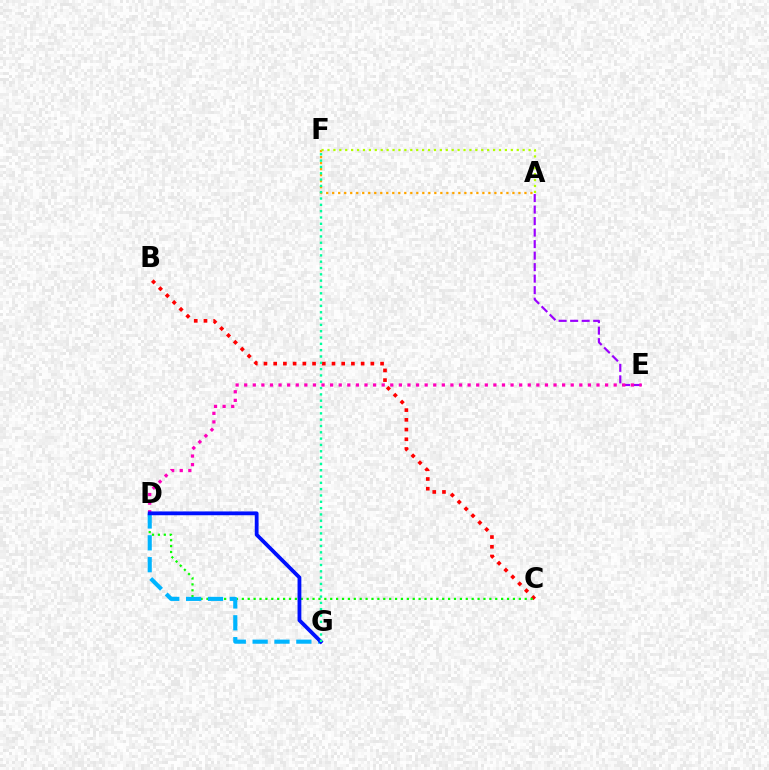{('A', 'E'): [{'color': '#9b00ff', 'line_style': 'dashed', 'thickness': 1.56}], ('B', 'C'): [{'color': '#ff0000', 'line_style': 'dotted', 'thickness': 2.64}], ('C', 'D'): [{'color': '#08ff00', 'line_style': 'dotted', 'thickness': 1.6}], ('D', 'E'): [{'color': '#ff00bd', 'line_style': 'dotted', 'thickness': 2.33}], ('A', 'F'): [{'color': '#ffa500', 'line_style': 'dotted', 'thickness': 1.63}, {'color': '#b3ff00', 'line_style': 'dotted', 'thickness': 1.61}], ('D', 'G'): [{'color': '#00b5ff', 'line_style': 'dashed', 'thickness': 2.97}, {'color': '#0010ff', 'line_style': 'solid', 'thickness': 2.74}], ('F', 'G'): [{'color': '#00ff9d', 'line_style': 'dotted', 'thickness': 1.72}]}